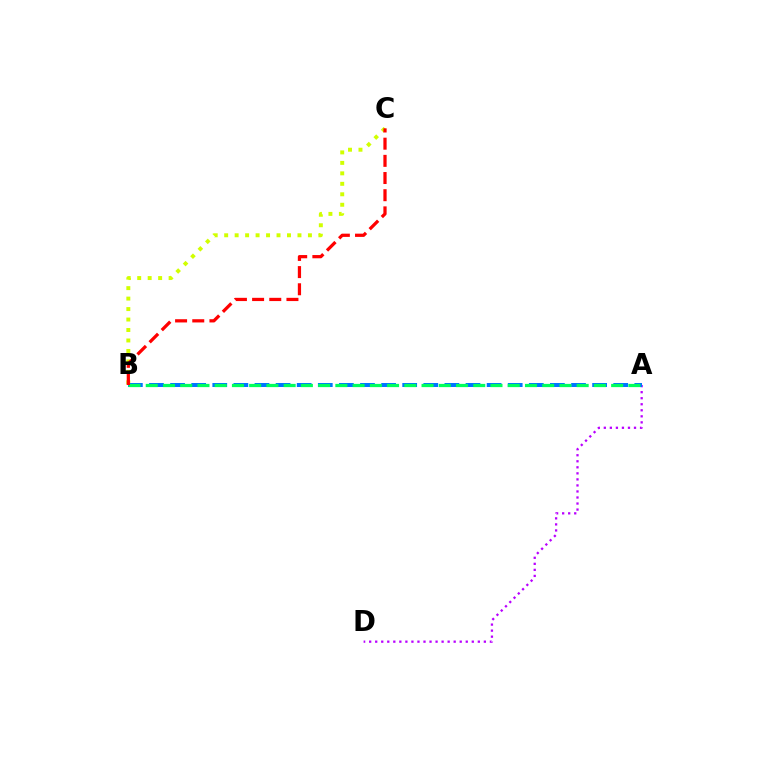{('A', 'D'): [{'color': '#b900ff', 'line_style': 'dotted', 'thickness': 1.64}], ('B', 'C'): [{'color': '#d1ff00', 'line_style': 'dotted', 'thickness': 2.84}, {'color': '#ff0000', 'line_style': 'dashed', 'thickness': 2.33}], ('A', 'B'): [{'color': '#0074ff', 'line_style': 'dashed', 'thickness': 2.87}, {'color': '#00ff5c', 'line_style': 'dashed', 'thickness': 2.34}]}